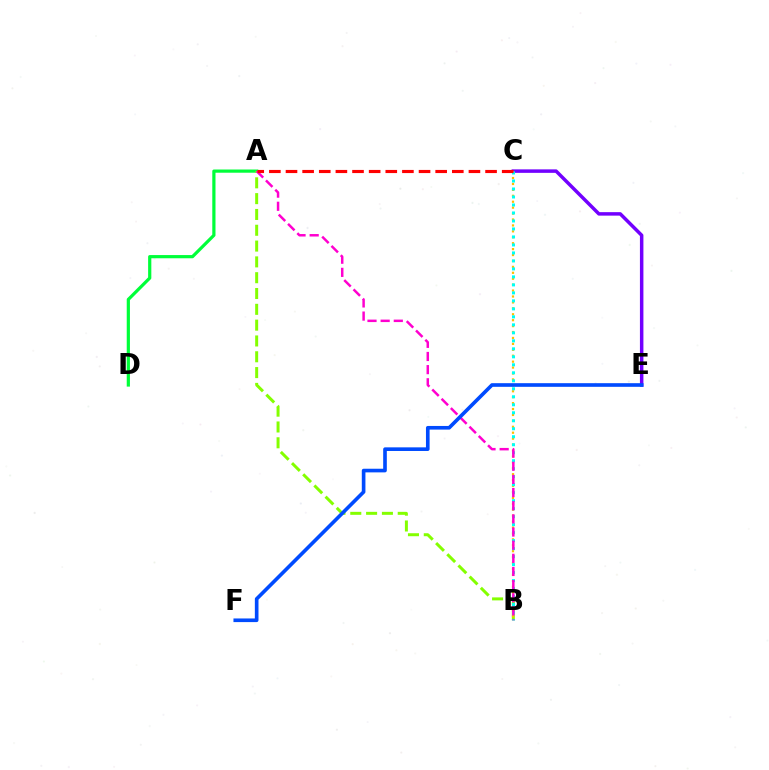{('A', 'D'): [{'color': '#00ff39', 'line_style': 'solid', 'thickness': 2.31}], ('C', 'E'): [{'color': '#7200ff', 'line_style': 'solid', 'thickness': 2.51}], ('A', 'B'): [{'color': '#84ff00', 'line_style': 'dashed', 'thickness': 2.15}, {'color': '#ff00cf', 'line_style': 'dashed', 'thickness': 1.79}], ('B', 'C'): [{'color': '#ffbd00', 'line_style': 'dotted', 'thickness': 1.61}, {'color': '#00fff6', 'line_style': 'dotted', 'thickness': 2.17}], ('A', 'C'): [{'color': '#ff0000', 'line_style': 'dashed', 'thickness': 2.26}], ('E', 'F'): [{'color': '#004bff', 'line_style': 'solid', 'thickness': 2.62}]}